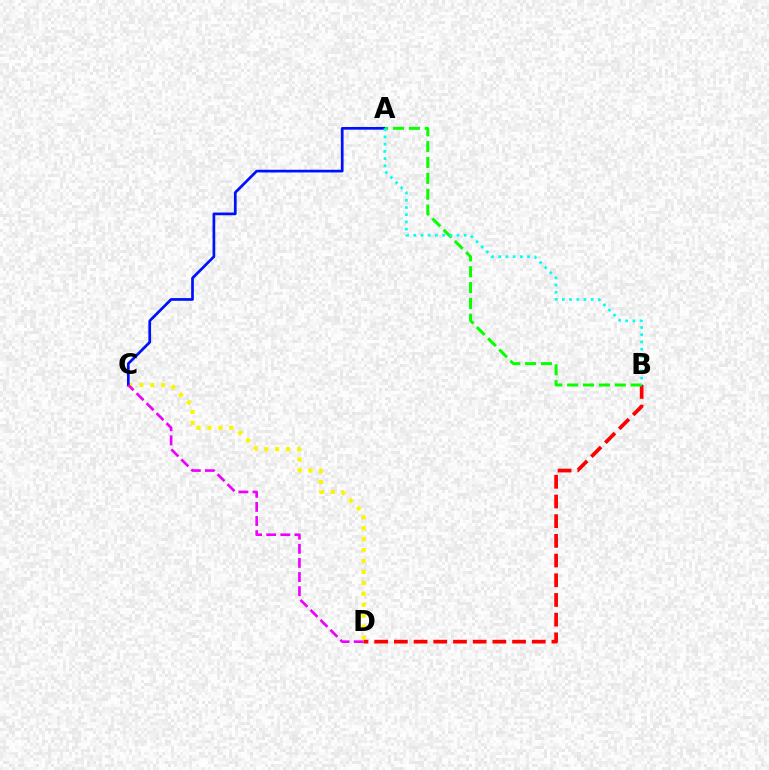{('C', 'D'): [{'color': '#fcf500', 'line_style': 'dotted', 'thickness': 2.97}, {'color': '#ee00ff', 'line_style': 'dashed', 'thickness': 1.92}], ('B', 'D'): [{'color': '#ff0000', 'line_style': 'dashed', 'thickness': 2.68}], ('A', 'C'): [{'color': '#0010ff', 'line_style': 'solid', 'thickness': 1.95}], ('A', 'B'): [{'color': '#08ff00', 'line_style': 'dashed', 'thickness': 2.16}, {'color': '#00fff6', 'line_style': 'dotted', 'thickness': 1.96}]}